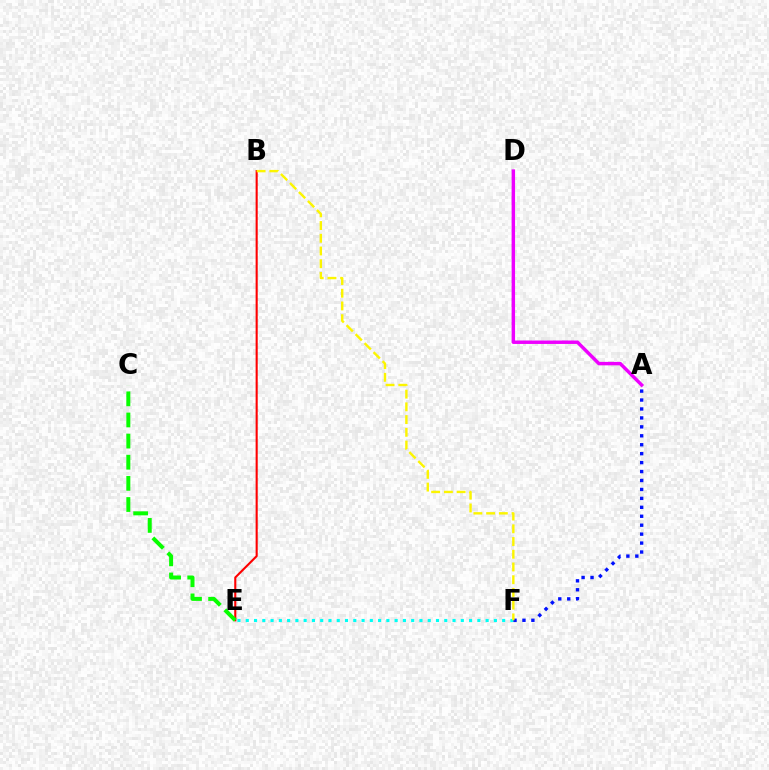{('E', 'F'): [{'color': '#00fff6', 'line_style': 'dotted', 'thickness': 2.25}], ('B', 'E'): [{'color': '#ff0000', 'line_style': 'solid', 'thickness': 1.51}], ('A', 'D'): [{'color': '#ee00ff', 'line_style': 'solid', 'thickness': 2.48}], ('A', 'F'): [{'color': '#0010ff', 'line_style': 'dotted', 'thickness': 2.43}], ('B', 'F'): [{'color': '#fcf500', 'line_style': 'dashed', 'thickness': 1.73}], ('C', 'E'): [{'color': '#08ff00', 'line_style': 'dashed', 'thickness': 2.87}]}